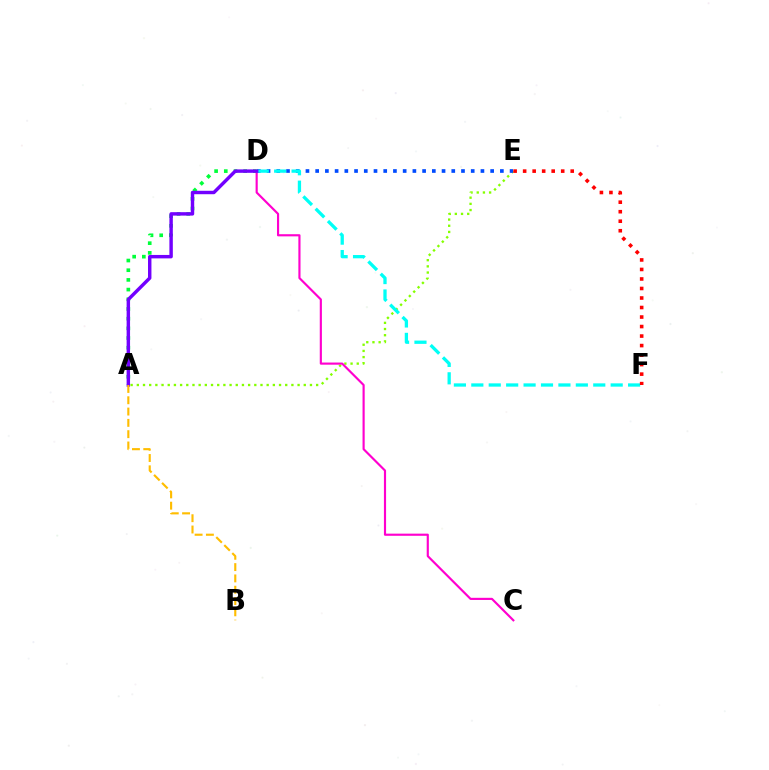{('A', 'E'): [{'color': '#84ff00', 'line_style': 'dotted', 'thickness': 1.68}], ('D', 'E'): [{'color': '#004bff', 'line_style': 'dotted', 'thickness': 2.64}], ('A', 'D'): [{'color': '#00ff39', 'line_style': 'dotted', 'thickness': 2.63}, {'color': '#7200ff', 'line_style': 'solid', 'thickness': 2.47}], ('C', 'D'): [{'color': '#ff00cf', 'line_style': 'solid', 'thickness': 1.55}], ('D', 'F'): [{'color': '#00fff6', 'line_style': 'dashed', 'thickness': 2.37}], ('A', 'B'): [{'color': '#ffbd00', 'line_style': 'dashed', 'thickness': 1.54}], ('E', 'F'): [{'color': '#ff0000', 'line_style': 'dotted', 'thickness': 2.59}]}